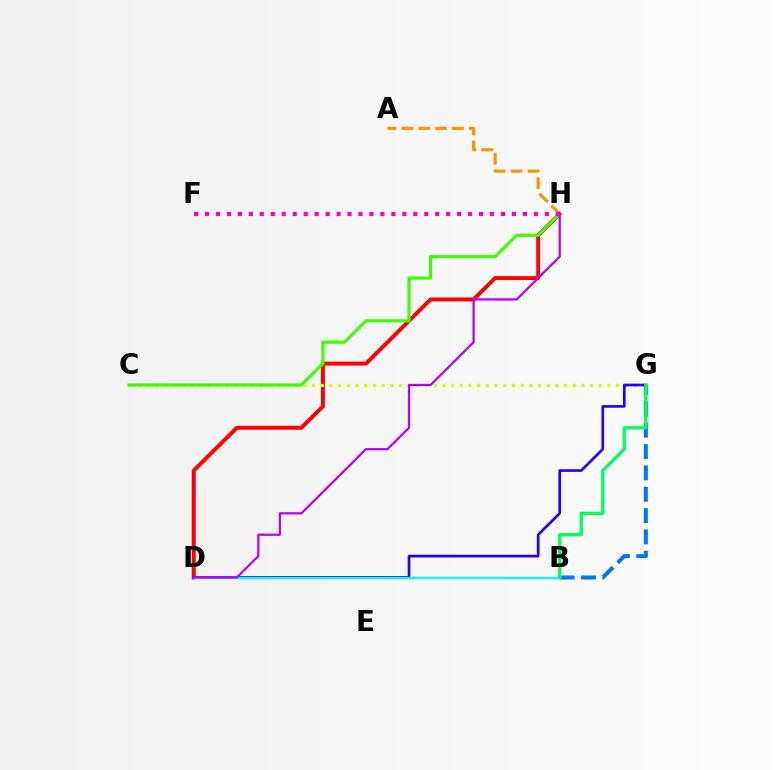{('D', 'H'): [{'color': '#ff0000', 'line_style': 'solid', 'thickness': 2.83}, {'color': '#b900ff', 'line_style': 'solid', 'thickness': 1.62}], ('C', 'G'): [{'color': '#d1ff00', 'line_style': 'dotted', 'thickness': 2.36}], ('B', 'G'): [{'color': '#0074ff', 'line_style': 'dashed', 'thickness': 2.9}, {'color': '#00ff5c', 'line_style': 'solid', 'thickness': 2.36}], ('D', 'G'): [{'color': '#2500ff', 'line_style': 'solid', 'thickness': 1.94}], ('B', 'D'): [{'color': '#00fff6', 'line_style': 'solid', 'thickness': 1.61}], ('A', 'H'): [{'color': '#ff9400', 'line_style': 'dashed', 'thickness': 2.29}], ('C', 'H'): [{'color': '#3dff00', 'line_style': 'solid', 'thickness': 2.28}], ('F', 'H'): [{'color': '#ff00ac', 'line_style': 'dotted', 'thickness': 2.98}]}